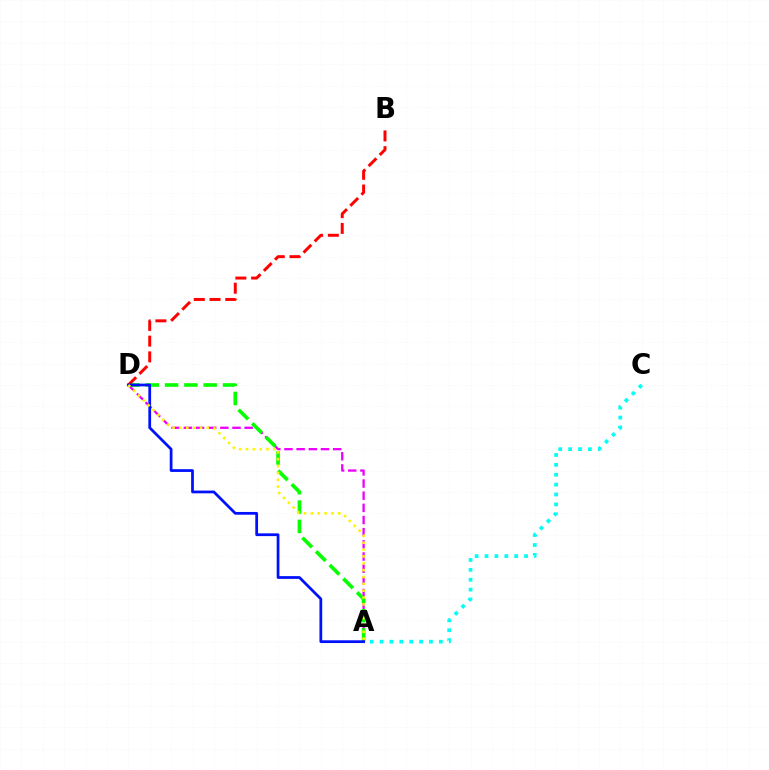{('A', 'D'): [{'color': '#ee00ff', 'line_style': 'dashed', 'thickness': 1.65}, {'color': '#08ff00', 'line_style': 'dashed', 'thickness': 2.62}, {'color': '#0010ff', 'line_style': 'solid', 'thickness': 1.98}, {'color': '#fcf500', 'line_style': 'dotted', 'thickness': 1.86}], ('A', 'C'): [{'color': '#00fff6', 'line_style': 'dotted', 'thickness': 2.69}], ('B', 'D'): [{'color': '#ff0000', 'line_style': 'dashed', 'thickness': 2.14}]}